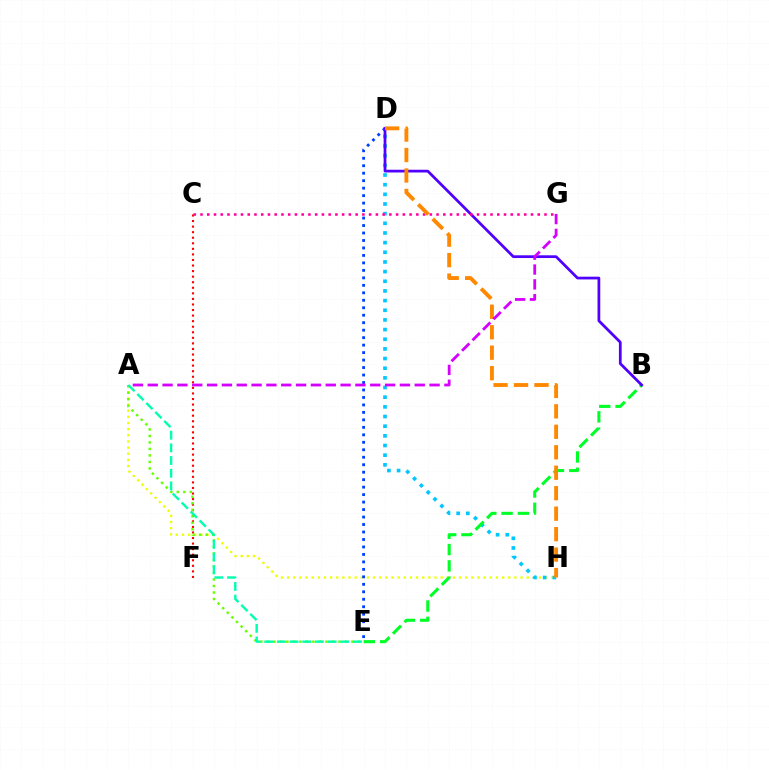{('C', 'F'): [{'color': '#ff0000', 'line_style': 'dotted', 'thickness': 1.51}], ('A', 'H'): [{'color': '#eeff00', 'line_style': 'dotted', 'thickness': 1.67}], ('A', 'E'): [{'color': '#66ff00', 'line_style': 'dotted', 'thickness': 1.77}, {'color': '#00ffaf', 'line_style': 'dashed', 'thickness': 1.72}], ('D', 'E'): [{'color': '#003fff', 'line_style': 'dotted', 'thickness': 2.03}], ('D', 'H'): [{'color': '#00c7ff', 'line_style': 'dotted', 'thickness': 2.62}, {'color': '#ff8800', 'line_style': 'dashed', 'thickness': 2.78}], ('B', 'E'): [{'color': '#00ff27', 'line_style': 'dashed', 'thickness': 2.22}], ('B', 'D'): [{'color': '#4f00ff', 'line_style': 'solid', 'thickness': 1.98}], ('C', 'G'): [{'color': '#ff00a0', 'line_style': 'dotted', 'thickness': 1.83}], ('A', 'G'): [{'color': '#d600ff', 'line_style': 'dashed', 'thickness': 2.02}]}